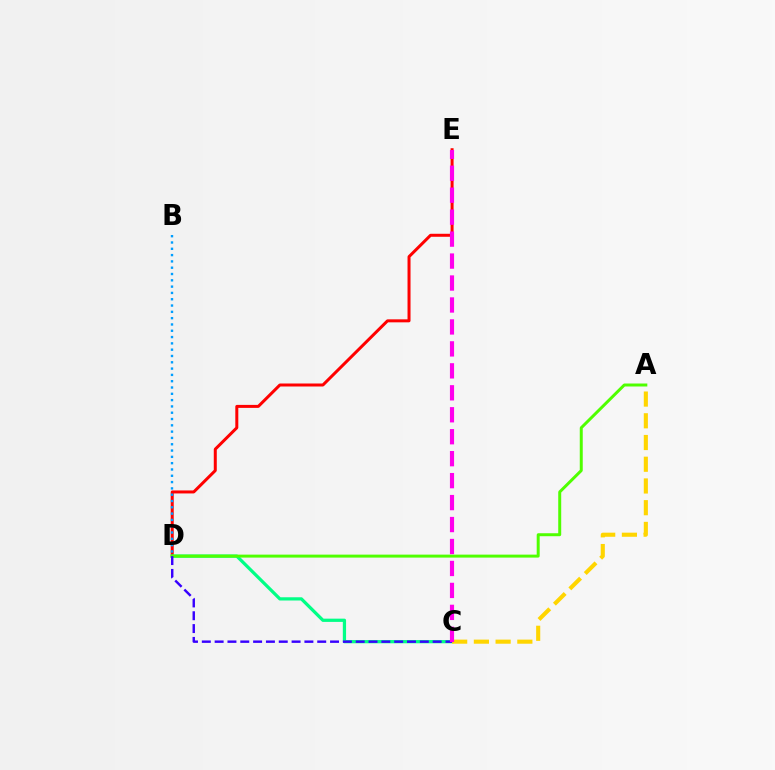{('D', 'E'): [{'color': '#ff0000', 'line_style': 'solid', 'thickness': 2.16}], ('C', 'D'): [{'color': '#00ff86', 'line_style': 'solid', 'thickness': 2.33}, {'color': '#3700ff', 'line_style': 'dashed', 'thickness': 1.74}], ('A', 'D'): [{'color': '#4fff00', 'line_style': 'solid', 'thickness': 2.14}], ('A', 'C'): [{'color': '#ffd500', 'line_style': 'dashed', 'thickness': 2.95}], ('B', 'D'): [{'color': '#009eff', 'line_style': 'dotted', 'thickness': 1.71}], ('C', 'E'): [{'color': '#ff00ed', 'line_style': 'dashed', 'thickness': 2.98}]}